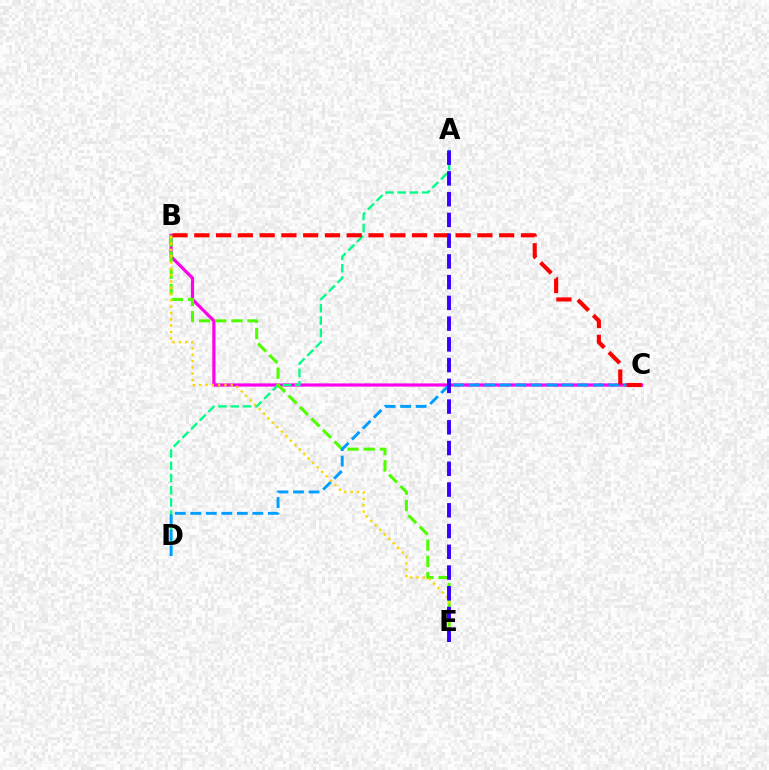{('B', 'C'): [{'color': '#ff00ed', 'line_style': 'solid', 'thickness': 2.3}, {'color': '#ff0000', 'line_style': 'dashed', 'thickness': 2.96}], ('A', 'D'): [{'color': '#00ff86', 'line_style': 'dashed', 'thickness': 1.66}], ('B', 'E'): [{'color': '#4fff00', 'line_style': 'dashed', 'thickness': 2.2}, {'color': '#ffd500', 'line_style': 'dotted', 'thickness': 1.72}], ('C', 'D'): [{'color': '#009eff', 'line_style': 'dashed', 'thickness': 2.11}], ('A', 'E'): [{'color': '#3700ff', 'line_style': 'dashed', 'thickness': 2.82}]}